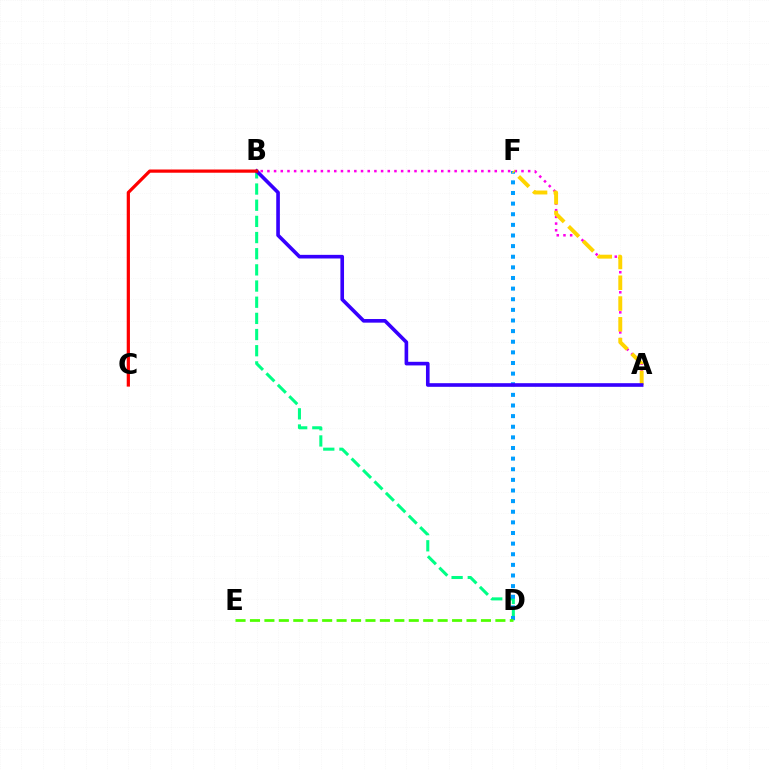{('B', 'D'): [{'color': '#00ff86', 'line_style': 'dashed', 'thickness': 2.2}], ('A', 'B'): [{'color': '#ff00ed', 'line_style': 'dotted', 'thickness': 1.82}, {'color': '#3700ff', 'line_style': 'solid', 'thickness': 2.61}], ('D', 'F'): [{'color': '#009eff', 'line_style': 'dotted', 'thickness': 2.89}], ('D', 'E'): [{'color': '#4fff00', 'line_style': 'dashed', 'thickness': 1.96}], ('A', 'F'): [{'color': '#ffd500', 'line_style': 'dashed', 'thickness': 2.82}], ('B', 'C'): [{'color': '#ff0000', 'line_style': 'solid', 'thickness': 2.32}]}